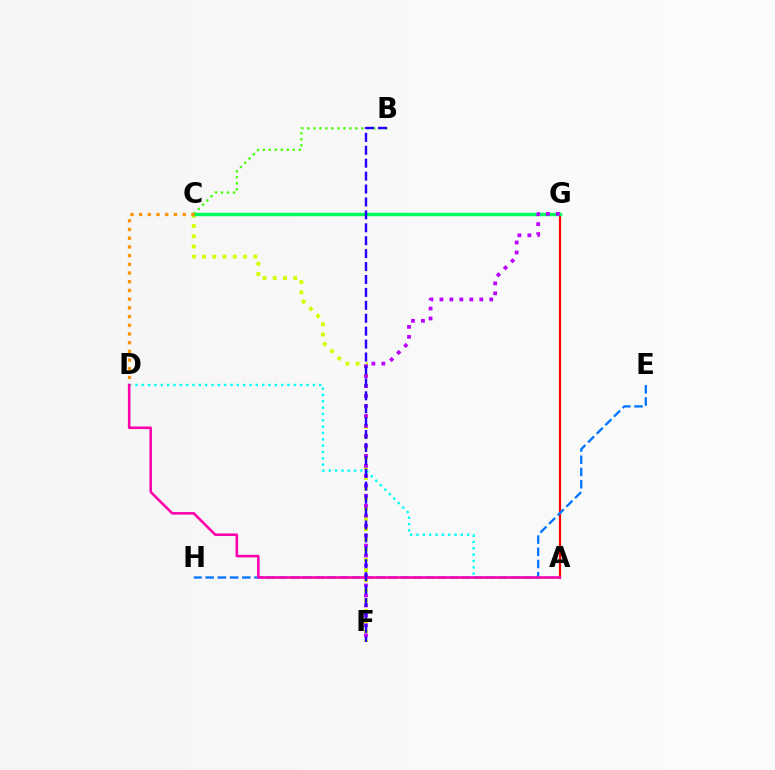{('C', 'F'): [{'color': '#d1ff00', 'line_style': 'dotted', 'thickness': 2.78}], ('A', 'G'): [{'color': '#ff0000', 'line_style': 'solid', 'thickness': 1.59}], ('C', 'G'): [{'color': '#00ff5c', 'line_style': 'solid', 'thickness': 2.47}], ('F', 'G'): [{'color': '#b900ff', 'line_style': 'dotted', 'thickness': 2.71}], ('B', 'C'): [{'color': '#3dff00', 'line_style': 'dotted', 'thickness': 1.63}], ('E', 'H'): [{'color': '#0074ff', 'line_style': 'dashed', 'thickness': 1.66}], ('A', 'D'): [{'color': '#00fff6', 'line_style': 'dotted', 'thickness': 1.72}, {'color': '#ff00ac', 'line_style': 'solid', 'thickness': 1.86}], ('C', 'D'): [{'color': '#ff9400', 'line_style': 'dotted', 'thickness': 2.37}], ('B', 'F'): [{'color': '#2500ff', 'line_style': 'dashed', 'thickness': 1.76}]}